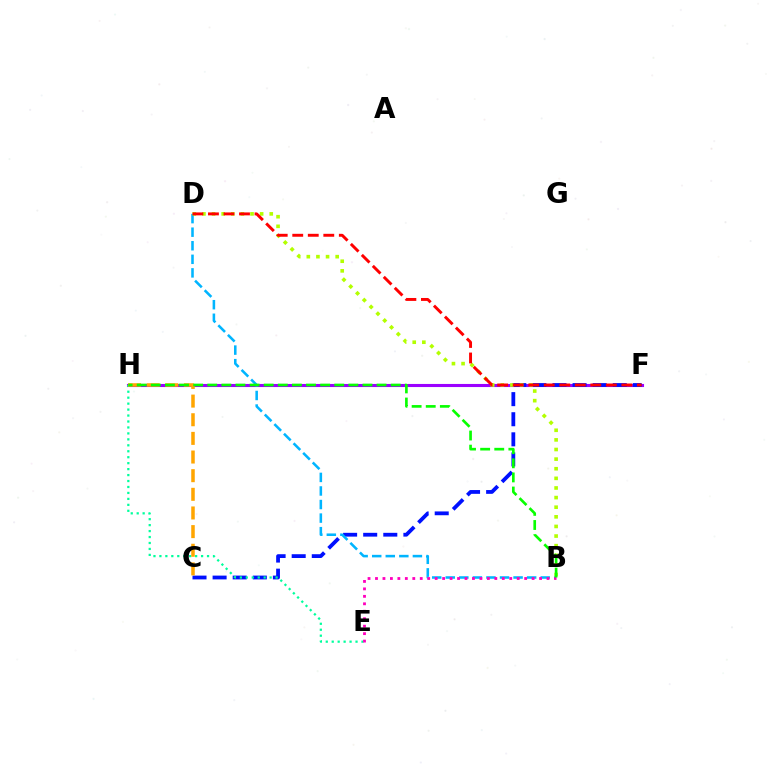{('F', 'H'): [{'color': '#9b00ff', 'line_style': 'solid', 'thickness': 2.23}], ('C', 'F'): [{'color': '#0010ff', 'line_style': 'dashed', 'thickness': 2.73}], ('B', 'D'): [{'color': '#00b5ff', 'line_style': 'dashed', 'thickness': 1.84}, {'color': '#b3ff00', 'line_style': 'dotted', 'thickness': 2.61}], ('E', 'H'): [{'color': '#00ff9d', 'line_style': 'dotted', 'thickness': 1.62}], ('B', 'E'): [{'color': '#ff00bd', 'line_style': 'dotted', 'thickness': 2.03}], ('C', 'H'): [{'color': '#ffa500', 'line_style': 'dashed', 'thickness': 2.53}], ('D', 'F'): [{'color': '#ff0000', 'line_style': 'dashed', 'thickness': 2.11}], ('B', 'H'): [{'color': '#08ff00', 'line_style': 'dashed', 'thickness': 1.92}]}